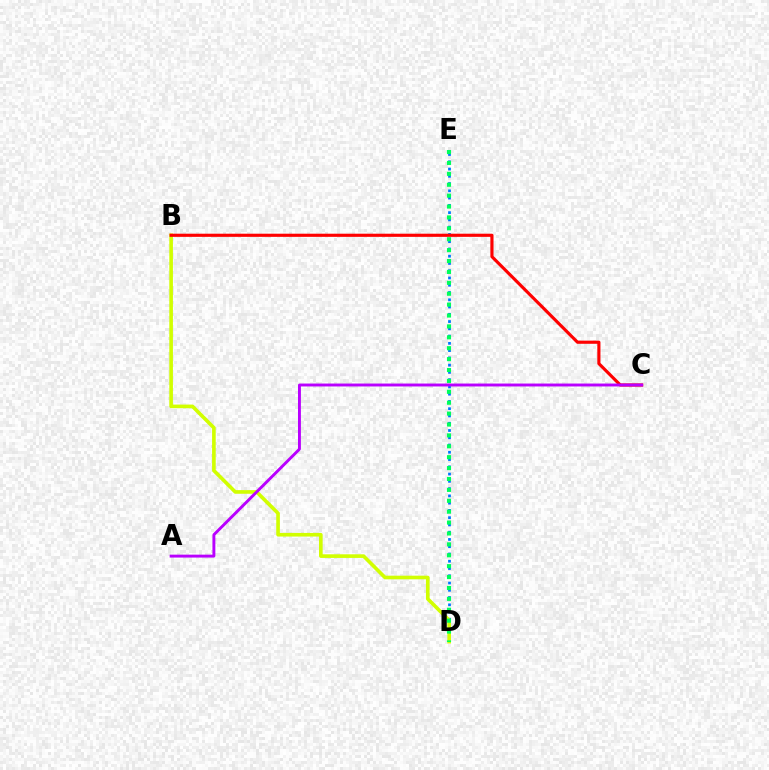{('D', 'E'): [{'color': '#0074ff', 'line_style': 'dotted', 'thickness': 1.97}, {'color': '#00ff5c', 'line_style': 'dotted', 'thickness': 2.96}], ('B', 'D'): [{'color': '#d1ff00', 'line_style': 'solid', 'thickness': 2.62}], ('B', 'C'): [{'color': '#ff0000', 'line_style': 'solid', 'thickness': 2.26}], ('A', 'C'): [{'color': '#b900ff', 'line_style': 'solid', 'thickness': 2.1}]}